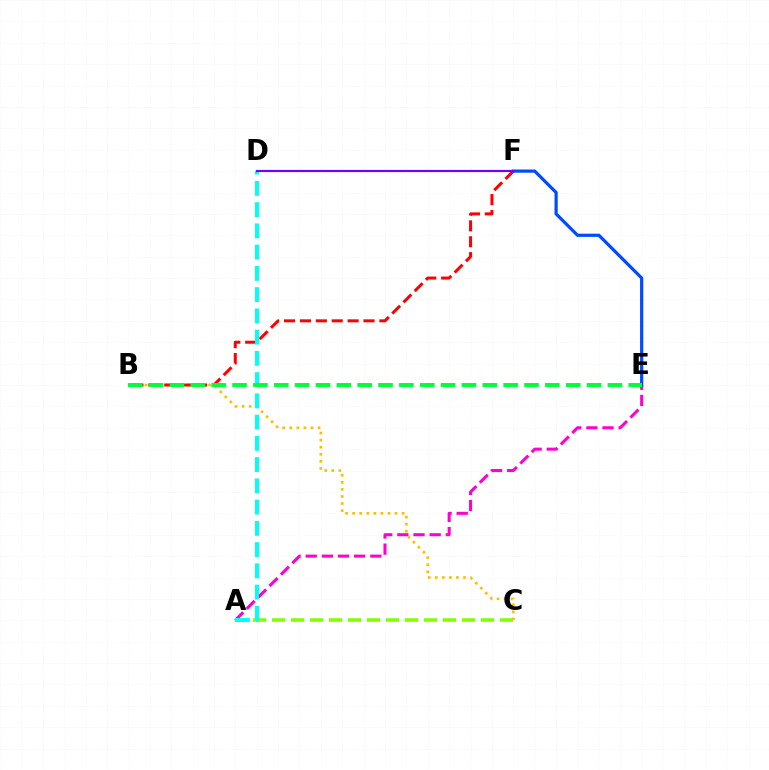{('A', 'C'): [{'color': '#84ff00', 'line_style': 'dashed', 'thickness': 2.58}], ('A', 'E'): [{'color': '#ff00cf', 'line_style': 'dashed', 'thickness': 2.19}], ('B', 'C'): [{'color': '#ffbd00', 'line_style': 'dotted', 'thickness': 1.92}], ('B', 'F'): [{'color': '#ff0000', 'line_style': 'dashed', 'thickness': 2.16}], ('E', 'F'): [{'color': '#004bff', 'line_style': 'solid', 'thickness': 2.31}], ('A', 'D'): [{'color': '#00fff6', 'line_style': 'dashed', 'thickness': 2.89}], ('B', 'E'): [{'color': '#00ff39', 'line_style': 'dashed', 'thickness': 2.83}], ('D', 'F'): [{'color': '#7200ff', 'line_style': 'solid', 'thickness': 1.57}]}